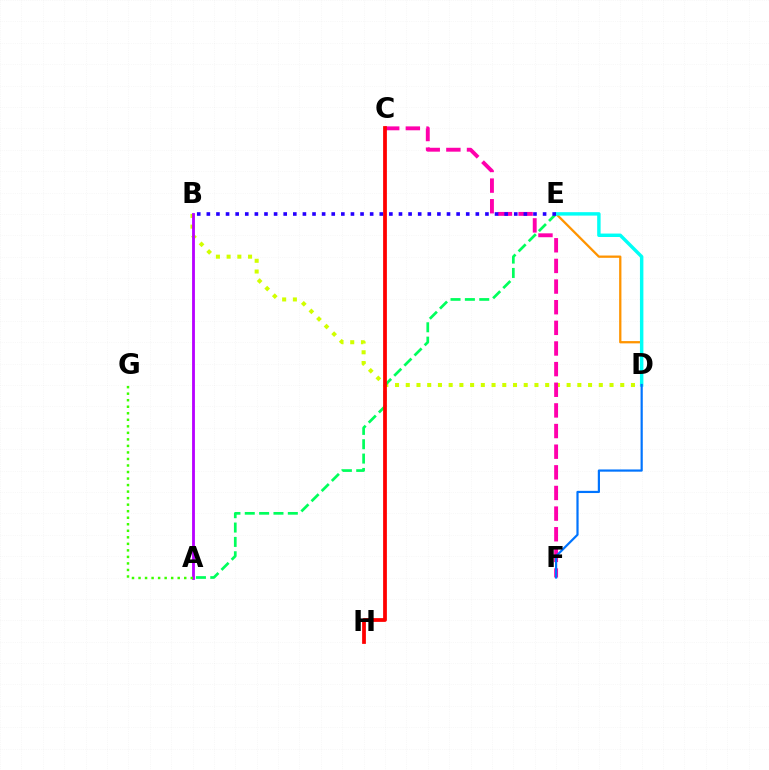{('B', 'D'): [{'color': '#d1ff00', 'line_style': 'dotted', 'thickness': 2.91}], ('D', 'E'): [{'color': '#ff9400', 'line_style': 'solid', 'thickness': 1.65}, {'color': '#00fff6', 'line_style': 'solid', 'thickness': 2.48}], ('C', 'F'): [{'color': '#ff00ac', 'line_style': 'dashed', 'thickness': 2.8}], ('A', 'E'): [{'color': '#00ff5c', 'line_style': 'dashed', 'thickness': 1.95}], ('A', 'B'): [{'color': '#b900ff', 'line_style': 'solid', 'thickness': 2.04}], ('D', 'F'): [{'color': '#0074ff', 'line_style': 'solid', 'thickness': 1.58}], ('C', 'H'): [{'color': '#ff0000', 'line_style': 'solid', 'thickness': 2.71}], ('A', 'G'): [{'color': '#3dff00', 'line_style': 'dotted', 'thickness': 1.77}], ('B', 'E'): [{'color': '#2500ff', 'line_style': 'dotted', 'thickness': 2.61}]}